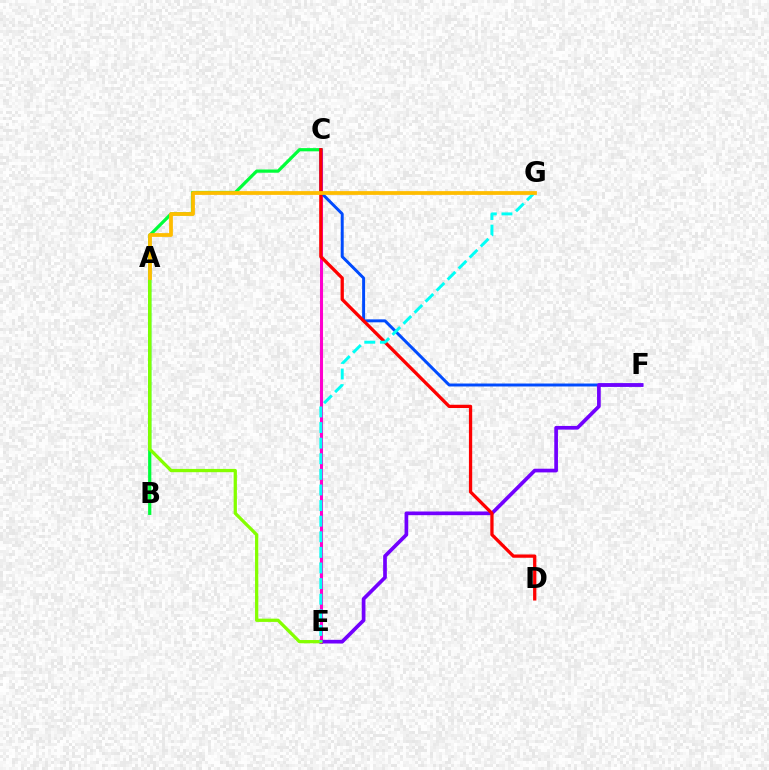{('C', 'E'): [{'color': '#ff00cf', 'line_style': 'solid', 'thickness': 2.2}], ('B', 'C'): [{'color': '#00ff39', 'line_style': 'solid', 'thickness': 2.32}], ('C', 'F'): [{'color': '#004bff', 'line_style': 'solid', 'thickness': 2.13}], ('E', 'F'): [{'color': '#7200ff', 'line_style': 'solid', 'thickness': 2.65}], ('A', 'E'): [{'color': '#84ff00', 'line_style': 'solid', 'thickness': 2.35}], ('C', 'D'): [{'color': '#ff0000', 'line_style': 'solid', 'thickness': 2.36}], ('E', 'G'): [{'color': '#00fff6', 'line_style': 'dashed', 'thickness': 2.12}], ('A', 'G'): [{'color': '#ffbd00', 'line_style': 'solid', 'thickness': 2.71}]}